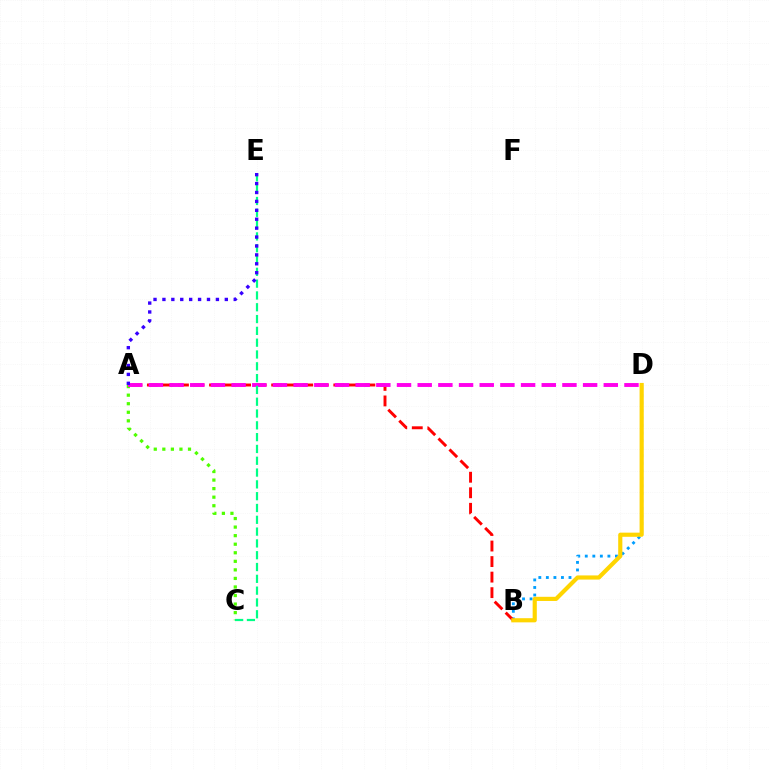{('A', 'C'): [{'color': '#4fff00', 'line_style': 'dotted', 'thickness': 2.32}], ('B', 'D'): [{'color': '#009eff', 'line_style': 'dotted', 'thickness': 2.05}, {'color': '#ffd500', 'line_style': 'solid', 'thickness': 2.99}], ('A', 'B'): [{'color': '#ff0000', 'line_style': 'dashed', 'thickness': 2.11}], ('A', 'D'): [{'color': '#ff00ed', 'line_style': 'dashed', 'thickness': 2.81}], ('C', 'E'): [{'color': '#00ff86', 'line_style': 'dashed', 'thickness': 1.6}], ('A', 'E'): [{'color': '#3700ff', 'line_style': 'dotted', 'thickness': 2.42}]}